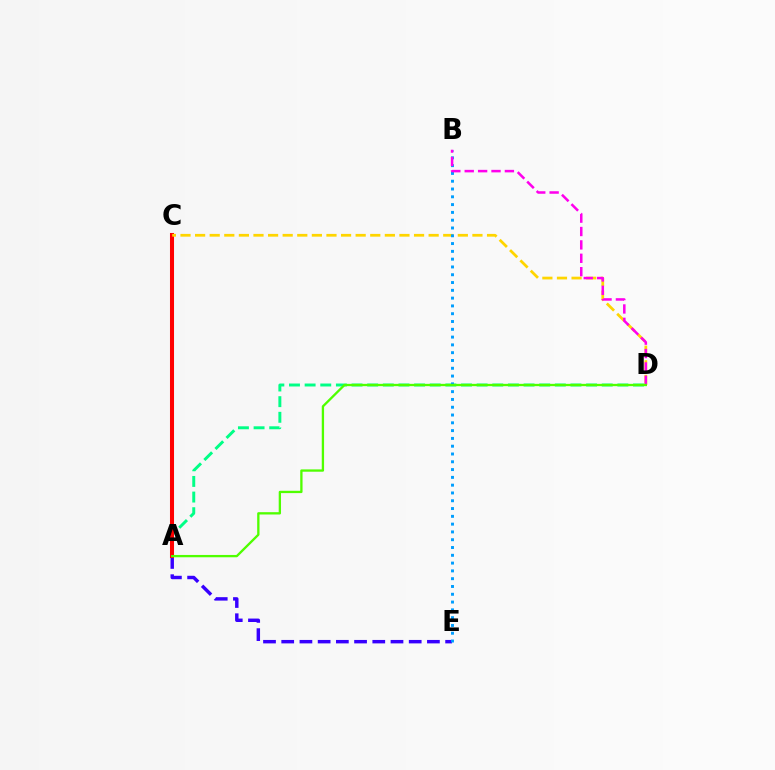{('A', 'E'): [{'color': '#3700ff', 'line_style': 'dashed', 'thickness': 2.47}], ('A', 'D'): [{'color': '#00ff86', 'line_style': 'dashed', 'thickness': 2.12}, {'color': '#4fff00', 'line_style': 'solid', 'thickness': 1.67}], ('A', 'C'): [{'color': '#ff0000', 'line_style': 'solid', 'thickness': 2.91}], ('C', 'D'): [{'color': '#ffd500', 'line_style': 'dashed', 'thickness': 1.98}], ('B', 'E'): [{'color': '#009eff', 'line_style': 'dotted', 'thickness': 2.12}], ('B', 'D'): [{'color': '#ff00ed', 'line_style': 'dashed', 'thickness': 1.82}]}